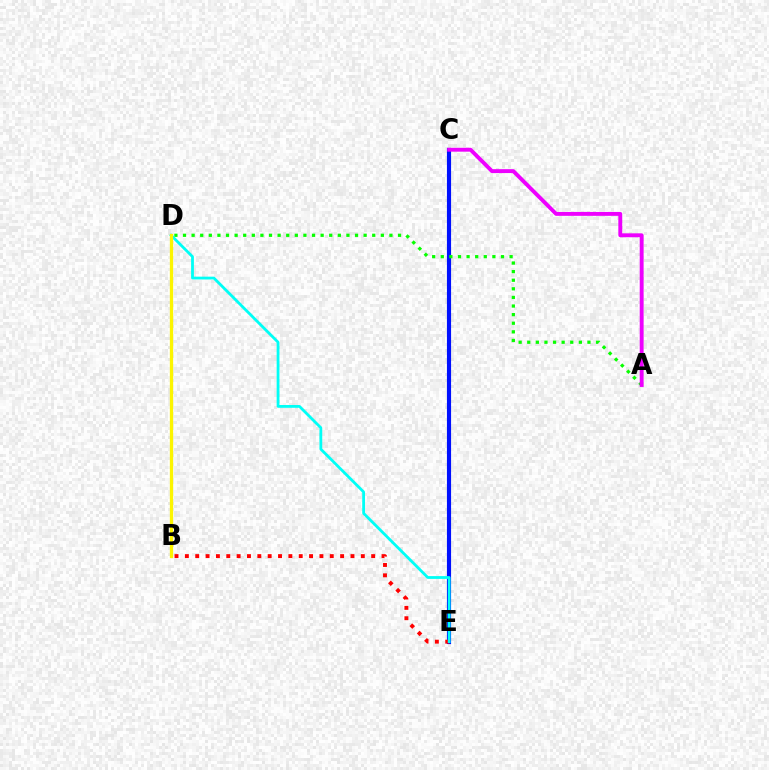{('C', 'E'): [{'color': '#0010ff', 'line_style': 'solid', 'thickness': 2.98}], ('A', 'D'): [{'color': '#08ff00', 'line_style': 'dotted', 'thickness': 2.34}], ('A', 'C'): [{'color': '#ee00ff', 'line_style': 'solid', 'thickness': 2.8}], ('B', 'E'): [{'color': '#ff0000', 'line_style': 'dotted', 'thickness': 2.81}], ('D', 'E'): [{'color': '#00fff6', 'line_style': 'solid', 'thickness': 2.01}], ('B', 'D'): [{'color': '#fcf500', 'line_style': 'solid', 'thickness': 2.37}]}